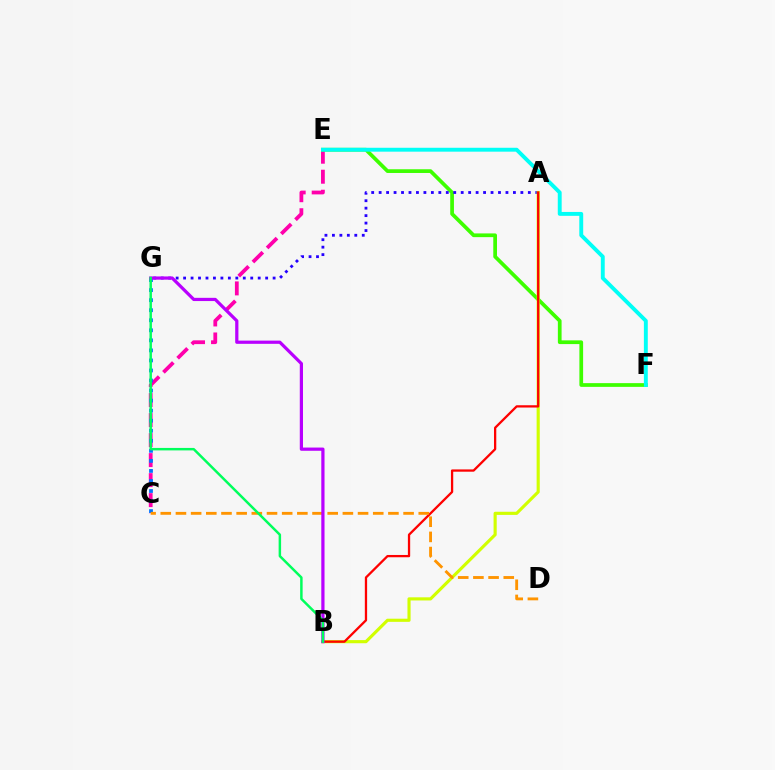{('C', 'E'): [{'color': '#ff00ac', 'line_style': 'dashed', 'thickness': 2.72}], ('E', 'F'): [{'color': '#3dff00', 'line_style': 'solid', 'thickness': 2.68}, {'color': '#00fff6', 'line_style': 'solid', 'thickness': 2.8}], ('A', 'G'): [{'color': '#2500ff', 'line_style': 'dotted', 'thickness': 2.03}], ('A', 'B'): [{'color': '#d1ff00', 'line_style': 'solid', 'thickness': 2.26}, {'color': '#ff0000', 'line_style': 'solid', 'thickness': 1.65}], ('C', 'G'): [{'color': '#0074ff', 'line_style': 'dotted', 'thickness': 2.73}], ('C', 'D'): [{'color': '#ff9400', 'line_style': 'dashed', 'thickness': 2.06}], ('B', 'G'): [{'color': '#b900ff', 'line_style': 'solid', 'thickness': 2.32}, {'color': '#00ff5c', 'line_style': 'solid', 'thickness': 1.78}]}